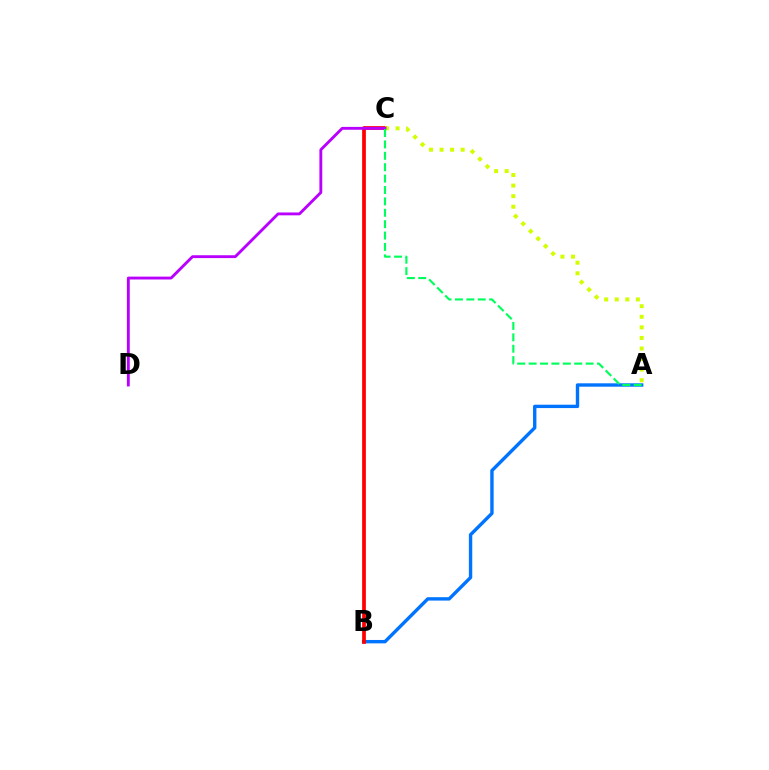{('A', 'B'): [{'color': '#0074ff', 'line_style': 'solid', 'thickness': 2.43}], ('B', 'C'): [{'color': '#ff0000', 'line_style': 'solid', 'thickness': 2.68}], ('A', 'C'): [{'color': '#d1ff00', 'line_style': 'dotted', 'thickness': 2.87}, {'color': '#00ff5c', 'line_style': 'dashed', 'thickness': 1.55}], ('C', 'D'): [{'color': '#b900ff', 'line_style': 'solid', 'thickness': 2.06}]}